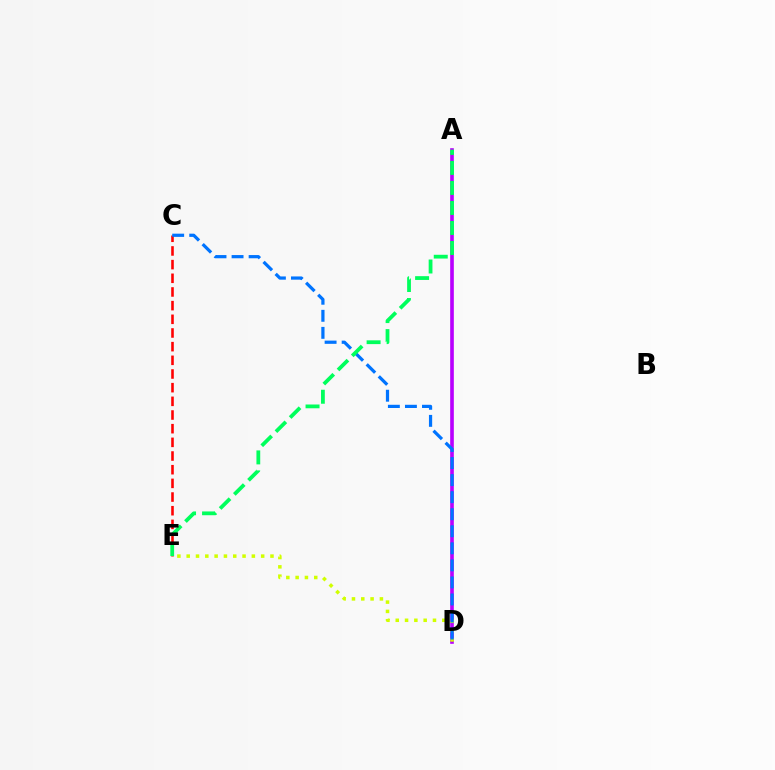{('A', 'D'): [{'color': '#b900ff', 'line_style': 'solid', 'thickness': 2.62}], ('D', 'E'): [{'color': '#d1ff00', 'line_style': 'dotted', 'thickness': 2.53}], ('C', 'E'): [{'color': '#ff0000', 'line_style': 'dashed', 'thickness': 1.86}], ('C', 'D'): [{'color': '#0074ff', 'line_style': 'dashed', 'thickness': 2.32}], ('A', 'E'): [{'color': '#00ff5c', 'line_style': 'dashed', 'thickness': 2.72}]}